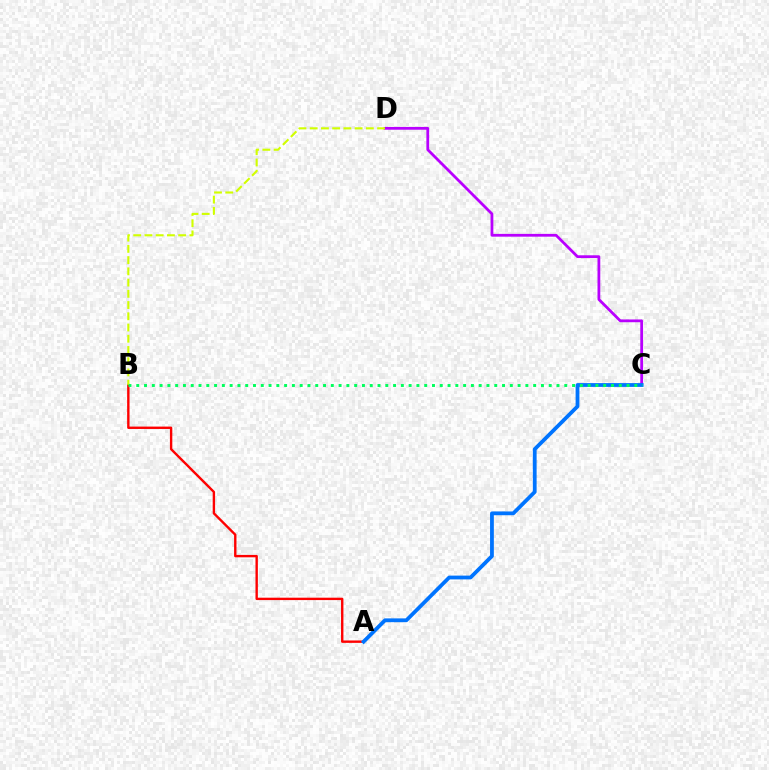{('C', 'D'): [{'color': '#b900ff', 'line_style': 'solid', 'thickness': 2.0}], ('A', 'B'): [{'color': '#ff0000', 'line_style': 'solid', 'thickness': 1.72}], ('B', 'D'): [{'color': '#d1ff00', 'line_style': 'dashed', 'thickness': 1.53}], ('A', 'C'): [{'color': '#0074ff', 'line_style': 'solid', 'thickness': 2.73}], ('B', 'C'): [{'color': '#00ff5c', 'line_style': 'dotted', 'thickness': 2.11}]}